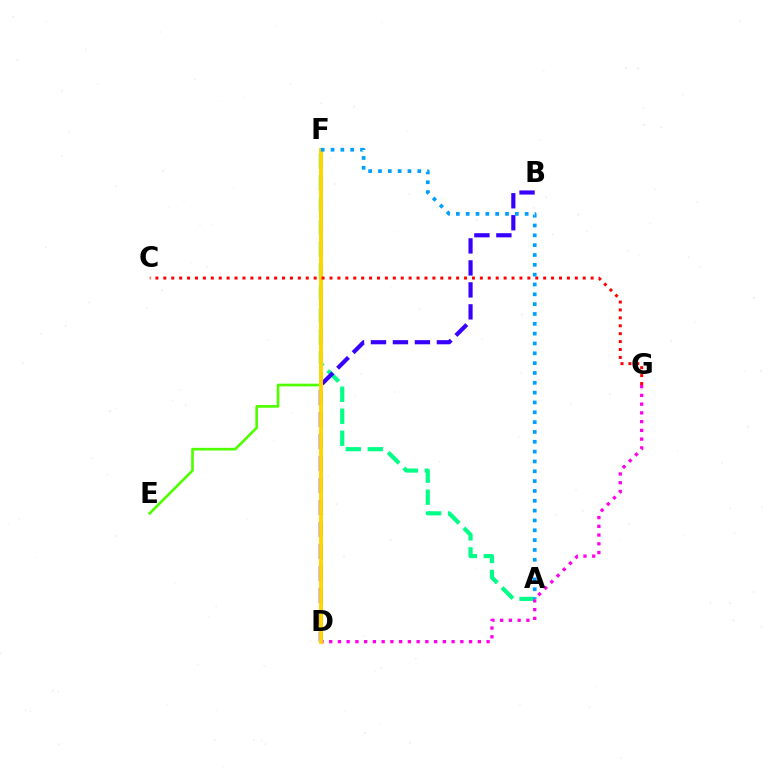{('A', 'F'): [{'color': '#00ff86', 'line_style': 'dashed', 'thickness': 2.99}, {'color': '#009eff', 'line_style': 'dotted', 'thickness': 2.67}], ('E', 'F'): [{'color': '#4fff00', 'line_style': 'solid', 'thickness': 1.92}], ('D', 'G'): [{'color': '#ff00ed', 'line_style': 'dotted', 'thickness': 2.38}], ('B', 'D'): [{'color': '#3700ff', 'line_style': 'dashed', 'thickness': 2.99}], ('D', 'F'): [{'color': '#ffd500', 'line_style': 'solid', 'thickness': 2.81}], ('C', 'G'): [{'color': '#ff0000', 'line_style': 'dotted', 'thickness': 2.15}]}